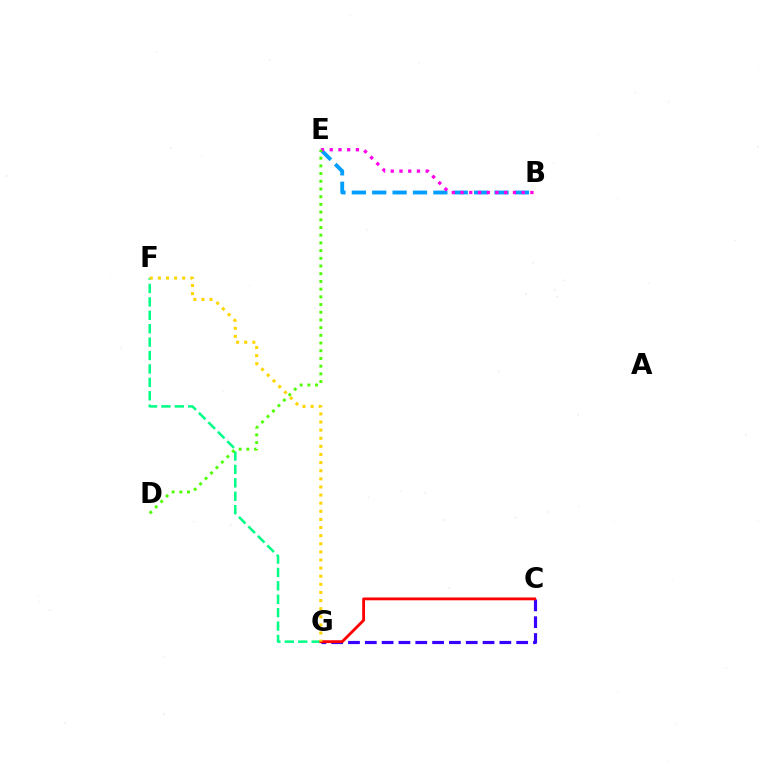{('B', 'E'): [{'color': '#009eff', 'line_style': 'dashed', 'thickness': 2.77}, {'color': '#ff00ed', 'line_style': 'dotted', 'thickness': 2.37}], ('F', 'G'): [{'color': '#00ff86', 'line_style': 'dashed', 'thickness': 1.82}, {'color': '#ffd500', 'line_style': 'dotted', 'thickness': 2.21}], ('C', 'G'): [{'color': '#3700ff', 'line_style': 'dashed', 'thickness': 2.28}, {'color': '#ff0000', 'line_style': 'solid', 'thickness': 2.03}], ('D', 'E'): [{'color': '#4fff00', 'line_style': 'dotted', 'thickness': 2.09}]}